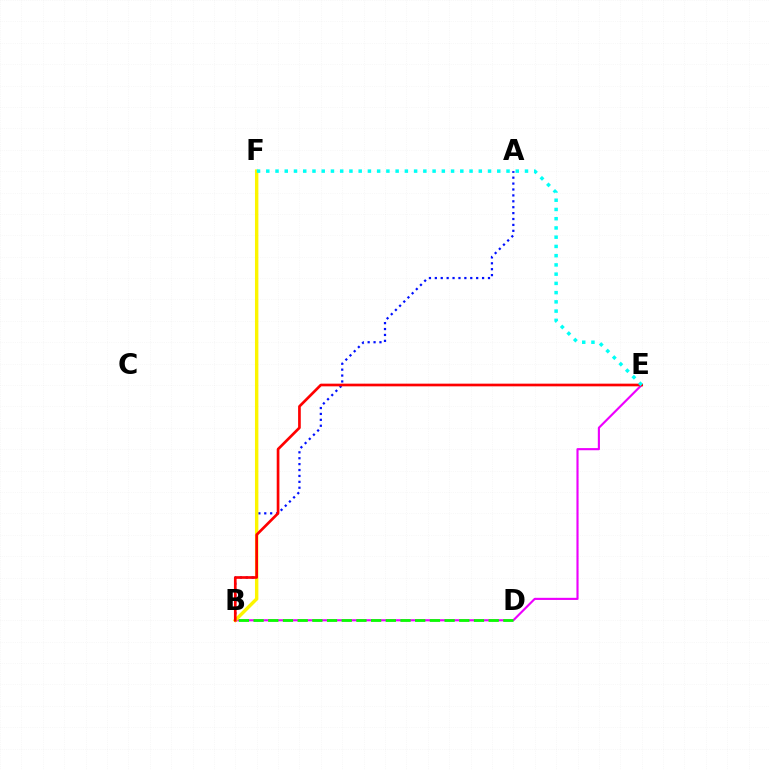{('A', 'B'): [{'color': '#0010ff', 'line_style': 'dotted', 'thickness': 1.6}], ('B', 'E'): [{'color': '#ee00ff', 'line_style': 'solid', 'thickness': 1.54}, {'color': '#ff0000', 'line_style': 'solid', 'thickness': 1.93}], ('B', 'F'): [{'color': '#fcf500', 'line_style': 'solid', 'thickness': 2.45}], ('B', 'D'): [{'color': '#08ff00', 'line_style': 'dashed', 'thickness': 2.0}], ('E', 'F'): [{'color': '#00fff6', 'line_style': 'dotted', 'thickness': 2.51}]}